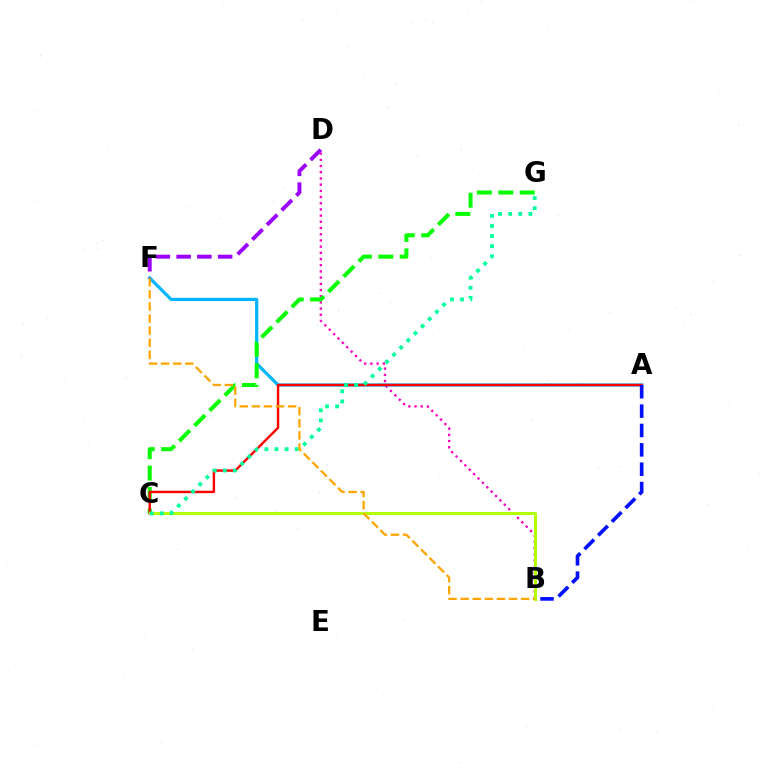{('B', 'D'): [{'color': '#ff00bd', 'line_style': 'dotted', 'thickness': 1.68}], ('A', 'F'): [{'color': '#00b5ff', 'line_style': 'solid', 'thickness': 2.32}], ('C', 'G'): [{'color': '#08ff00', 'line_style': 'dashed', 'thickness': 2.91}, {'color': '#00ff9d', 'line_style': 'dotted', 'thickness': 2.74}], ('A', 'C'): [{'color': '#ff0000', 'line_style': 'solid', 'thickness': 1.74}], ('B', 'C'): [{'color': '#b3ff00', 'line_style': 'solid', 'thickness': 2.18}], ('B', 'F'): [{'color': '#ffa500', 'line_style': 'dashed', 'thickness': 1.64}], ('A', 'B'): [{'color': '#0010ff', 'line_style': 'dashed', 'thickness': 2.63}], ('D', 'F'): [{'color': '#9b00ff', 'line_style': 'dashed', 'thickness': 2.82}]}